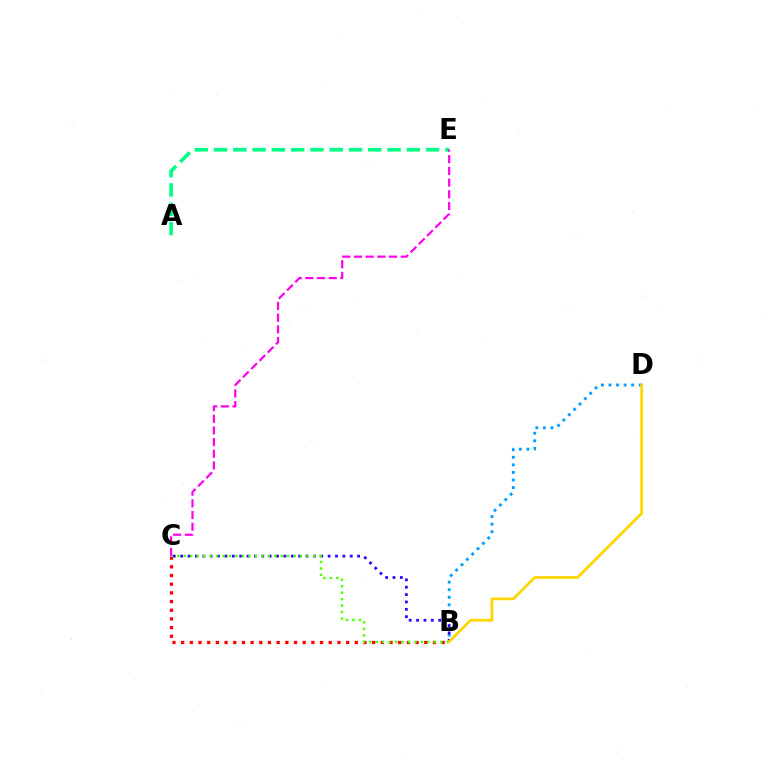{('B', 'D'): [{'color': '#009eff', 'line_style': 'dotted', 'thickness': 2.06}, {'color': '#ffd500', 'line_style': 'solid', 'thickness': 1.98}], ('A', 'E'): [{'color': '#00ff86', 'line_style': 'dashed', 'thickness': 2.62}], ('B', 'C'): [{'color': '#ff0000', 'line_style': 'dotted', 'thickness': 2.36}, {'color': '#3700ff', 'line_style': 'dotted', 'thickness': 2.0}, {'color': '#4fff00', 'line_style': 'dotted', 'thickness': 1.76}], ('C', 'E'): [{'color': '#ff00ed', 'line_style': 'dashed', 'thickness': 1.59}]}